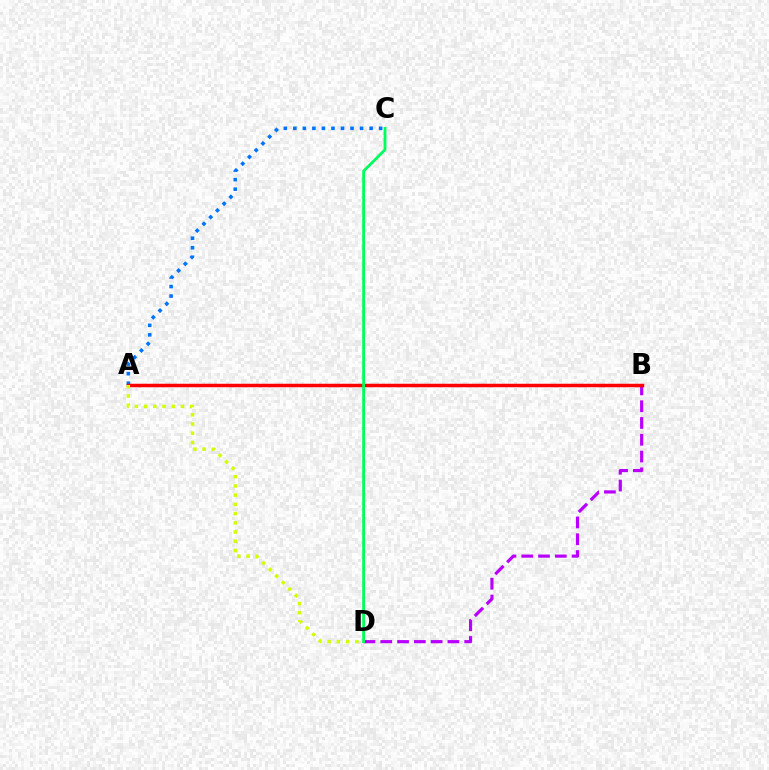{('B', 'D'): [{'color': '#b900ff', 'line_style': 'dashed', 'thickness': 2.28}], ('A', 'C'): [{'color': '#0074ff', 'line_style': 'dotted', 'thickness': 2.59}], ('A', 'B'): [{'color': '#ff0000', 'line_style': 'solid', 'thickness': 2.51}], ('C', 'D'): [{'color': '#00ff5c', 'line_style': 'solid', 'thickness': 2.02}], ('A', 'D'): [{'color': '#d1ff00', 'line_style': 'dotted', 'thickness': 2.5}]}